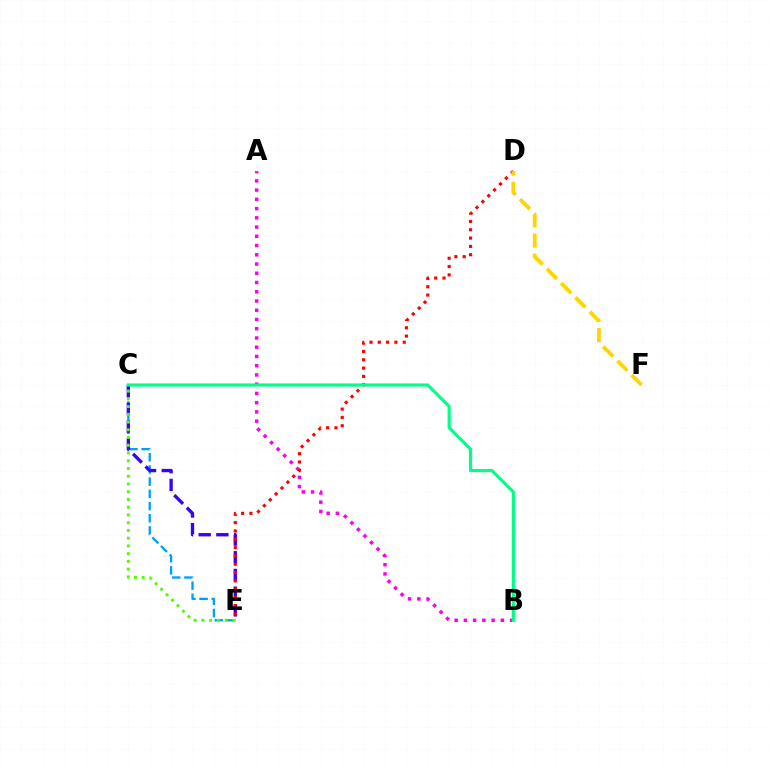{('A', 'B'): [{'color': '#ff00ed', 'line_style': 'dotted', 'thickness': 2.51}], ('C', 'E'): [{'color': '#009eff', 'line_style': 'dashed', 'thickness': 1.66}, {'color': '#3700ff', 'line_style': 'dashed', 'thickness': 2.41}, {'color': '#4fff00', 'line_style': 'dotted', 'thickness': 2.1}], ('D', 'E'): [{'color': '#ff0000', 'line_style': 'dotted', 'thickness': 2.26}], ('B', 'C'): [{'color': '#00ff86', 'line_style': 'solid', 'thickness': 2.27}], ('D', 'F'): [{'color': '#ffd500', 'line_style': 'dashed', 'thickness': 2.74}]}